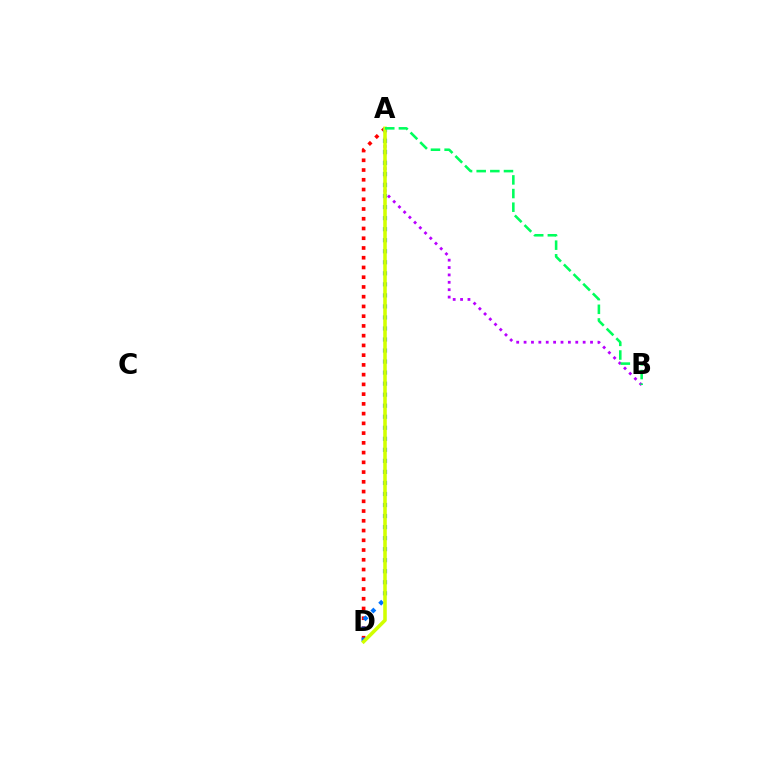{('A', 'D'): [{'color': '#ff0000', 'line_style': 'dotted', 'thickness': 2.65}, {'color': '#0074ff', 'line_style': 'dotted', 'thickness': 3.0}, {'color': '#d1ff00', 'line_style': 'solid', 'thickness': 2.56}], ('A', 'B'): [{'color': '#b900ff', 'line_style': 'dotted', 'thickness': 2.01}, {'color': '#00ff5c', 'line_style': 'dashed', 'thickness': 1.85}]}